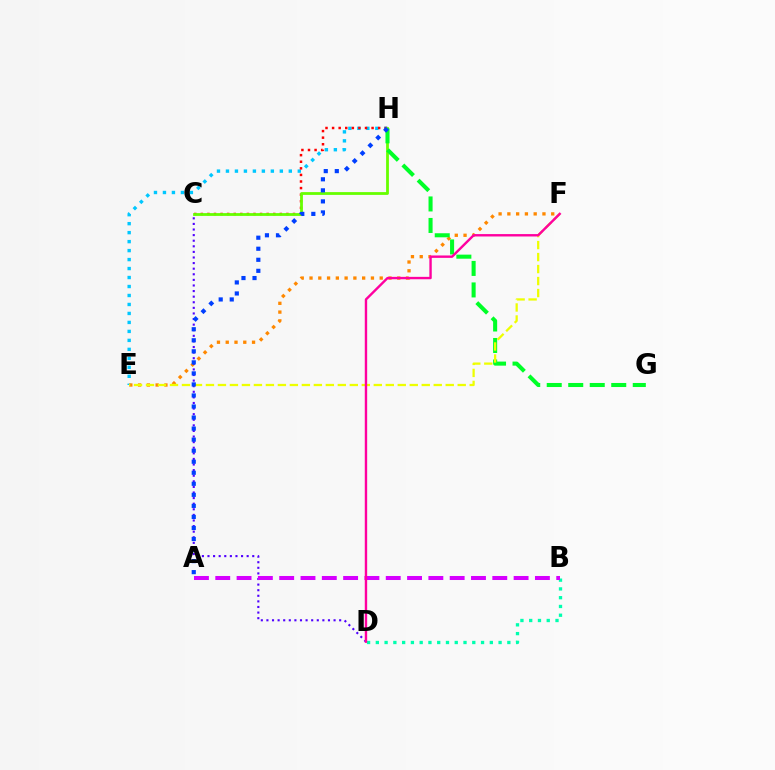{('E', 'H'): [{'color': '#00c7ff', 'line_style': 'dotted', 'thickness': 2.44}], ('C', 'H'): [{'color': '#ff0000', 'line_style': 'dotted', 'thickness': 1.79}, {'color': '#66ff00', 'line_style': 'solid', 'thickness': 2.01}], ('E', 'F'): [{'color': '#ff8800', 'line_style': 'dotted', 'thickness': 2.38}, {'color': '#eeff00', 'line_style': 'dashed', 'thickness': 1.63}], ('G', 'H'): [{'color': '#00ff27', 'line_style': 'dashed', 'thickness': 2.92}], ('B', 'D'): [{'color': '#00ffaf', 'line_style': 'dotted', 'thickness': 2.38}], ('C', 'D'): [{'color': '#4f00ff', 'line_style': 'dotted', 'thickness': 1.52}], ('A', 'B'): [{'color': '#d600ff', 'line_style': 'dashed', 'thickness': 2.9}], ('D', 'F'): [{'color': '#ff00a0', 'line_style': 'solid', 'thickness': 1.72}], ('A', 'H'): [{'color': '#003fff', 'line_style': 'dotted', 'thickness': 3.0}]}